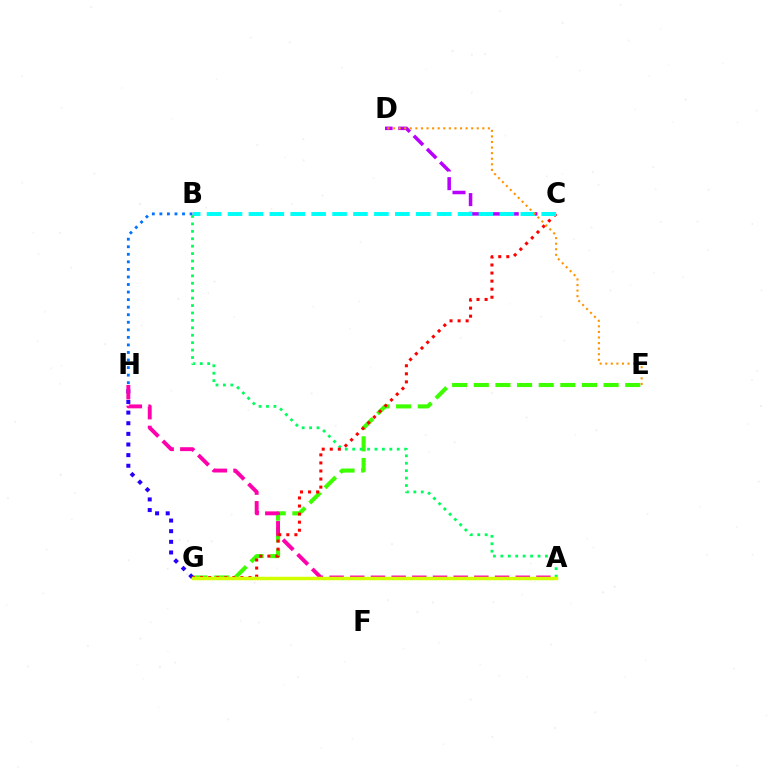{('E', 'G'): [{'color': '#3dff00', 'line_style': 'dashed', 'thickness': 2.94}], ('B', 'H'): [{'color': '#0074ff', 'line_style': 'dotted', 'thickness': 2.05}], ('A', 'B'): [{'color': '#00ff5c', 'line_style': 'dotted', 'thickness': 2.02}], ('G', 'H'): [{'color': '#2500ff', 'line_style': 'dotted', 'thickness': 2.89}], ('A', 'H'): [{'color': '#ff00ac', 'line_style': 'dashed', 'thickness': 2.81}], ('C', 'D'): [{'color': '#b900ff', 'line_style': 'dashed', 'thickness': 2.54}], ('C', 'G'): [{'color': '#ff0000', 'line_style': 'dotted', 'thickness': 2.19}], ('B', 'C'): [{'color': '#00fff6', 'line_style': 'dashed', 'thickness': 2.84}], ('A', 'G'): [{'color': '#d1ff00', 'line_style': 'solid', 'thickness': 2.51}], ('D', 'E'): [{'color': '#ff9400', 'line_style': 'dotted', 'thickness': 1.52}]}